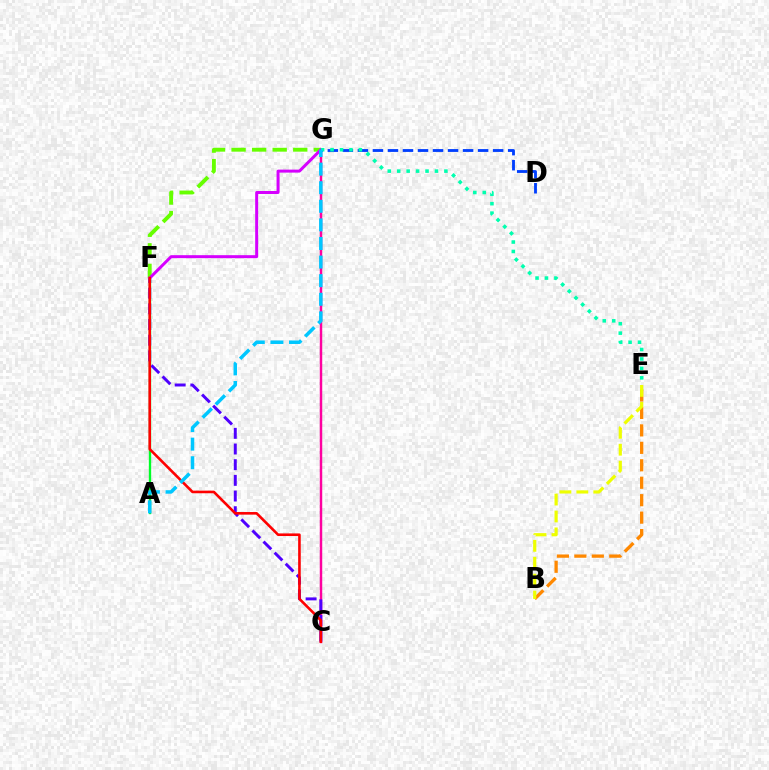{('B', 'E'): [{'color': '#ff8800', 'line_style': 'dashed', 'thickness': 2.37}, {'color': '#eeff00', 'line_style': 'dashed', 'thickness': 2.3}], ('F', 'G'): [{'color': '#66ff00', 'line_style': 'dashed', 'thickness': 2.79}, {'color': '#d600ff', 'line_style': 'solid', 'thickness': 2.15}], ('C', 'G'): [{'color': '#ff00a0', 'line_style': 'solid', 'thickness': 1.77}], ('A', 'F'): [{'color': '#00ff27', 'line_style': 'solid', 'thickness': 1.69}], ('D', 'G'): [{'color': '#003fff', 'line_style': 'dashed', 'thickness': 2.04}], ('C', 'F'): [{'color': '#4f00ff', 'line_style': 'dashed', 'thickness': 2.13}, {'color': '#ff0000', 'line_style': 'solid', 'thickness': 1.88}], ('E', 'G'): [{'color': '#00ffaf', 'line_style': 'dotted', 'thickness': 2.56}], ('A', 'G'): [{'color': '#00c7ff', 'line_style': 'dashed', 'thickness': 2.53}]}